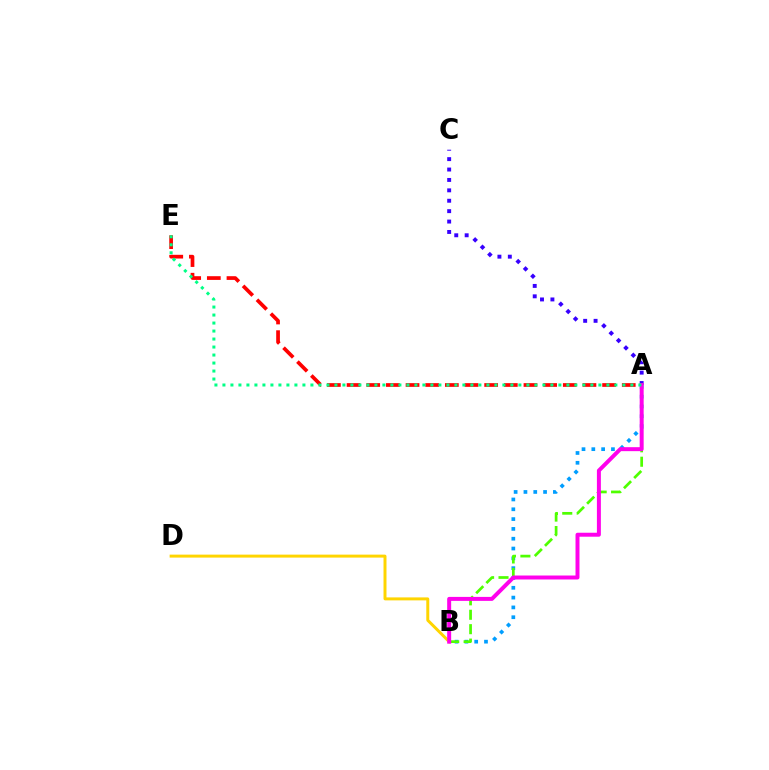{('B', 'D'): [{'color': '#ffd500', 'line_style': 'solid', 'thickness': 2.14}], ('A', 'B'): [{'color': '#009eff', 'line_style': 'dotted', 'thickness': 2.67}, {'color': '#4fff00', 'line_style': 'dashed', 'thickness': 1.96}, {'color': '#ff00ed', 'line_style': 'solid', 'thickness': 2.86}], ('A', 'E'): [{'color': '#ff0000', 'line_style': 'dashed', 'thickness': 2.67}, {'color': '#00ff86', 'line_style': 'dotted', 'thickness': 2.17}], ('A', 'C'): [{'color': '#3700ff', 'line_style': 'dotted', 'thickness': 2.83}]}